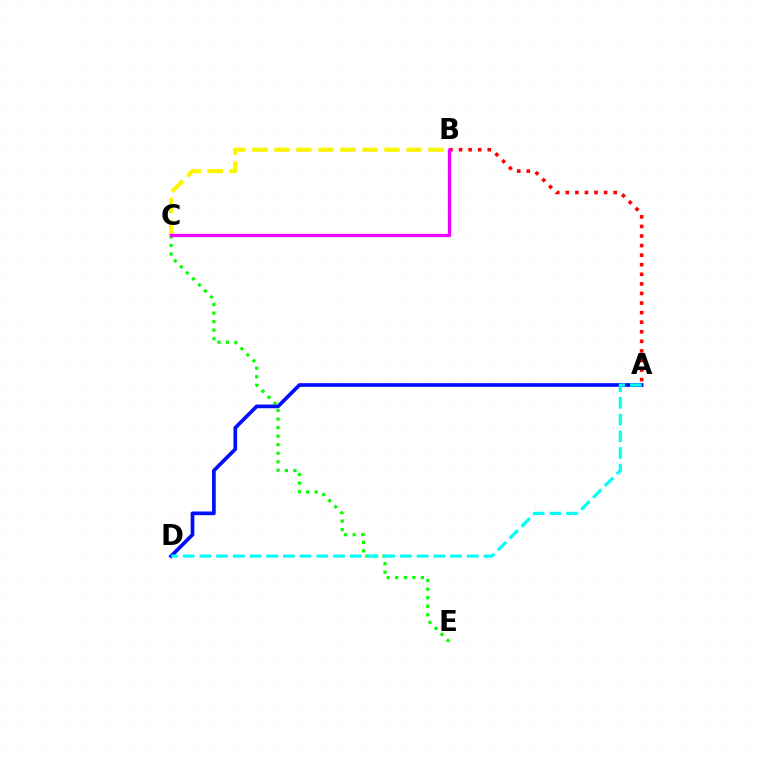{('A', 'B'): [{'color': '#ff0000', 'line_style': 'dotted', 'thickness': 2.6}], ('C', 'E'): [{'color': '#08ff00', 'line_style': 'dotted', 'thickness': 2.32}], ('B', 'C'): [{'color': '#fcf500', 'line_style': 'dashed', 'thickness': 2.99}, {'color': '#ee00ff', 'line_style': 'solid', 'thickness': 2.38}], ('A', 'D'): [{'color': '#0010ff', 'line_style': 'solid', 'thickness': 2.66}, {'color': '#00fff6', 'line_style': 'dashed', 'thickness': 2.27}]}